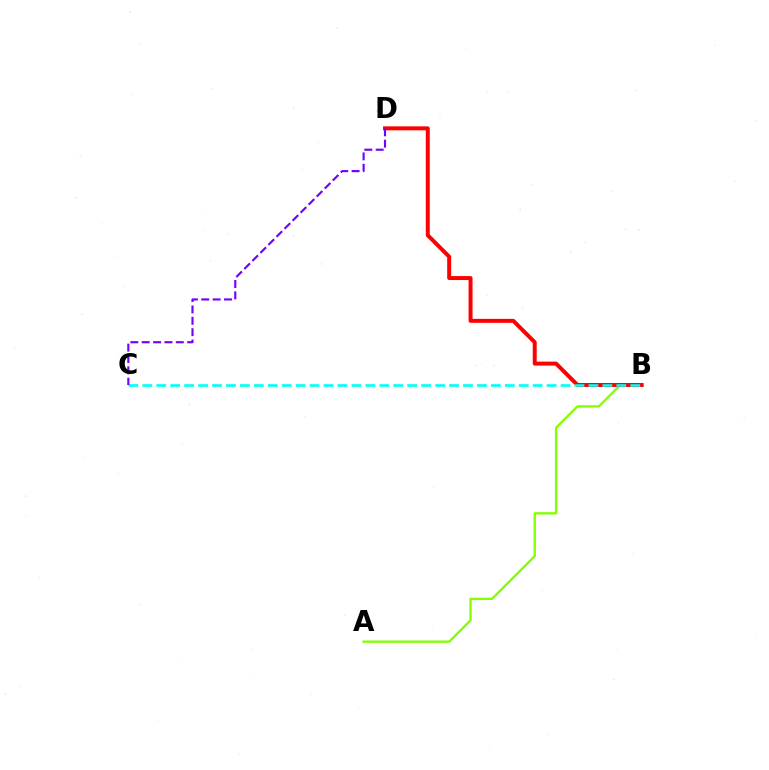{('A', 'B'): [{'color': '#84ff00', 'line_style': 'solid', 'thickness': 1.69}], ('B', 'D'): [{'color': '#ff0000', 'line_style': 'solid', 'thickness': 2.86}], ('B', 'C'): [{'color': '#00fff6', 'line_style': 'dashed', 'thickness': 1.89}], ('C', 'D'): [{'color': '#7200ff', 'line_style': 'dashed', 'thickness': 1.54}]}